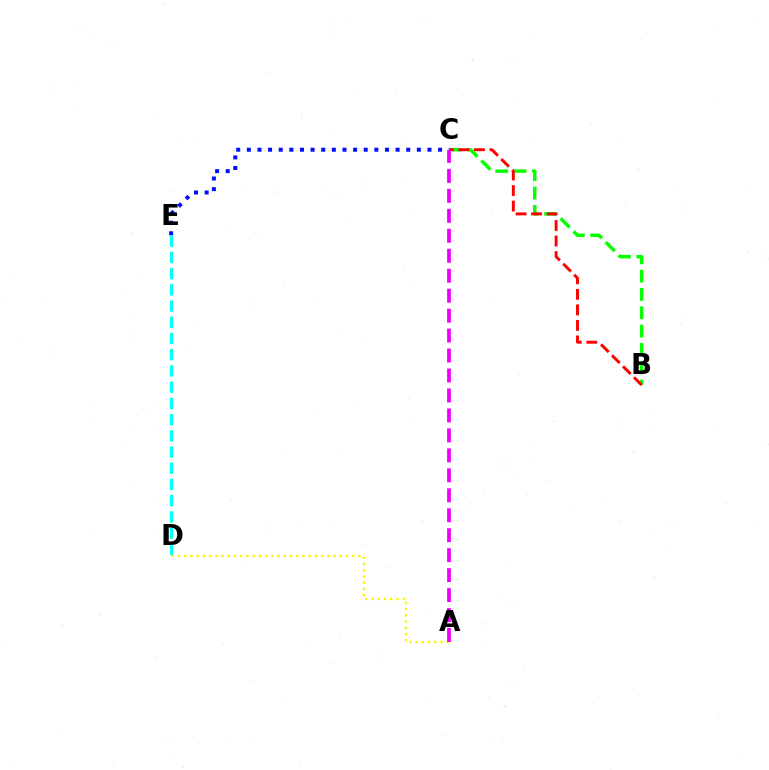{('C', 'E'): [{'color': '#0010ff', 'line_style': 'dotted', 'thickness': 2.89}], ('A', 'D'): [{'color': '#fcf500', 'line_style': 'dotted', 'thickness': 1.69}], ('B', 'C'): [{'color': '#08ff00', 'line_style': 'dashed', 'thickness': 2.49}, {'color': '#ff0000', 'line_style': 'dashed', 'thickness': 2.11}], ('A', 'C'): [{'color': '#ee00ff', 'line_style': 'dashed', 'thickness': 2.71}], ('D', 'E'): [{'color': '#00fff6', 'line_style': 'dashed', 'thickness': 2.2}]}